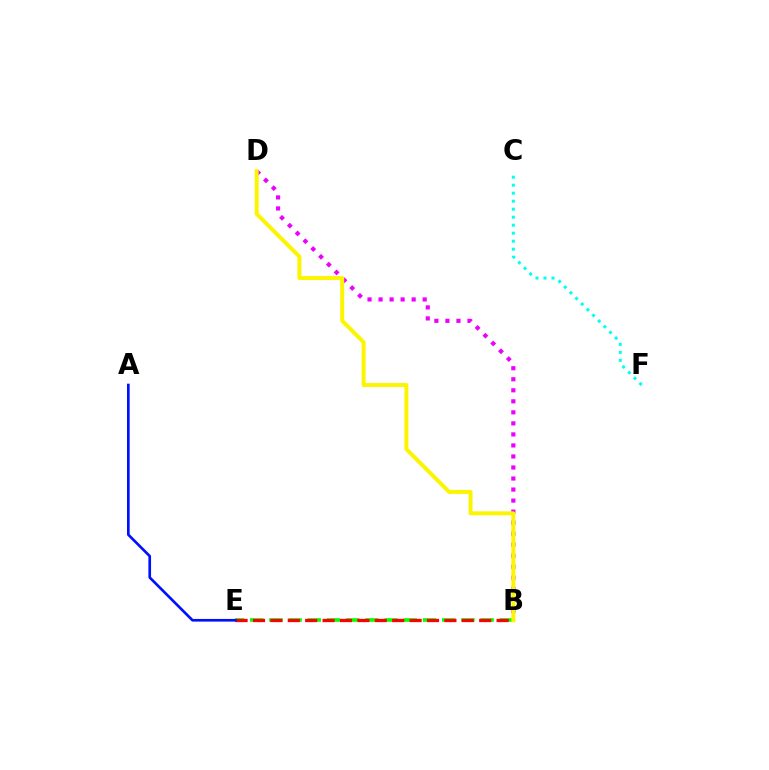{('B', 'D'): [{'color': '#ee00ff', 'line_style': 'dotted', 'thickness': 3.0}, {'color': '#fcf500', 'line_style': 'solid', 'thickness': 2.86}], ('B', 'E'): [{'color': '#08ff00', 'line_style': 'dashed', 'thickness': 2.61}, {'color': '#ff0000', 'line_style': 'dashed', 'thickness': 2.36}], ('C', 'F'): [{'color': '#00fff6', 'line_style': 'dotted', 'thickness': 2.17}], ('A', 'E'): [{'color': '#0010ff', 'line_style': 'solid', 'thickness': 1.92}]}